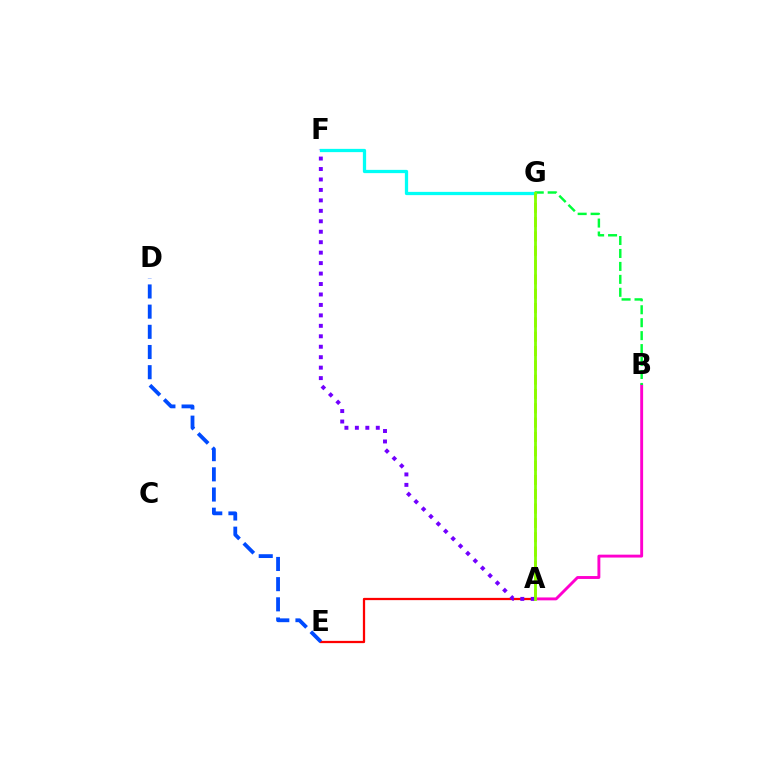{('A', 'E'): [{'color': '#ff0000', 'line_style': 'solid', 'thickness': 1.62}], ('A', 'G'): [{'color': '#ffbd00', 'line_style': 'dashed', 'thickness': 1.95}, {'color': '#84ff00', 'line_style': 'solid', 'thickness': 2.01}], ('A', 'B'): [{'color': '#ff00cf', 'line_style': 'solid', 'thickness': 2.09}], ('A', 'F'): [{'color': '#7200ff', 'line_style': 'dotted', 'thickness': 2.84}], ('F', 'G'): [{'color': '#00fff6', 'line_style': 'solid', 'thickness': 2.34}], ('D', 'E'): [{'color': '#004bff', 'line_style': 'dashed', 'thickness': 2.74}], ('B', 'G'): [{'color': '#00ff39', 'line_style': 'dashed', 'thickness': 1.76}]}